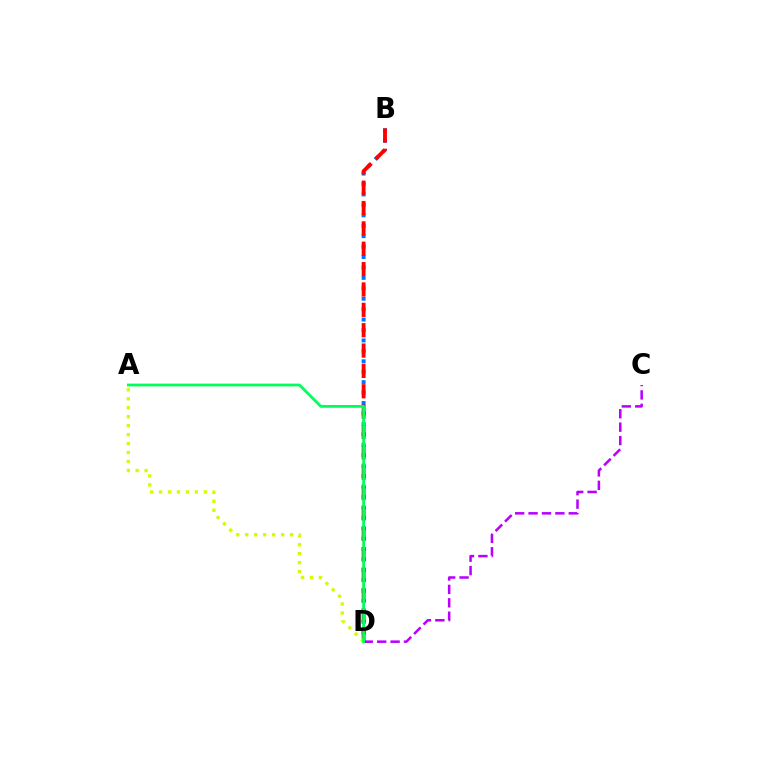{('C', 'D'): [{'color': '#b900ff', 'line_style': 'dashed', 'thickness': 1.82}], ('B', 'D'): [{'color': '#0074ff', 'line_style': 'dotted', 'thickness': 2.83}, {'color': '#ff0000', 'line_style': 'dashed', 'thickness': 2.77}], ('A', 'D'): [{'color': '#d1ff00', 'line_style': 'dotted', 'thickness': 2.43}, {'color': '#00ff5c', 'line_style': 'solid', 'thickness': 2.0}]}